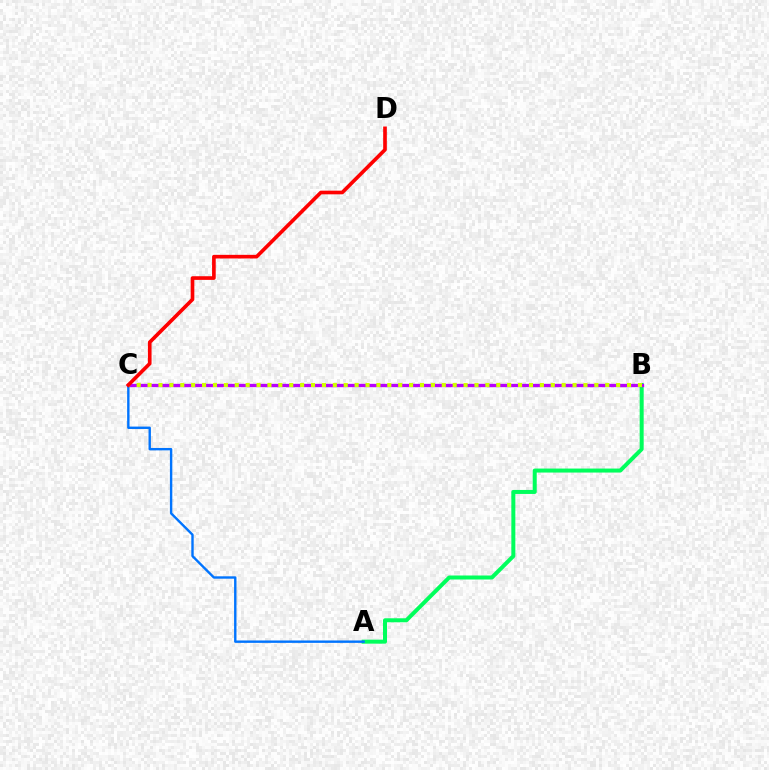{('A', 'B'): [{'color': '#00ff5c', 'line_style': 'solid', 'thickness': 2.88}], ('B', 'C'): [{'color': '#b900ff', 'line_style': 'solid', 'thickness': 2.39}, {'color': '#d1ff00', 'line_style': 'dotted', 'thickness': 2.96}], ('A', 'C'): [{'color': '#0074ff', 'line_style': 'solid', 'thickness': 1.72}], ('C', 'D'): [{'color': '#ff0000', 'line_style': 'solid', 'thickness': 2.63}]}